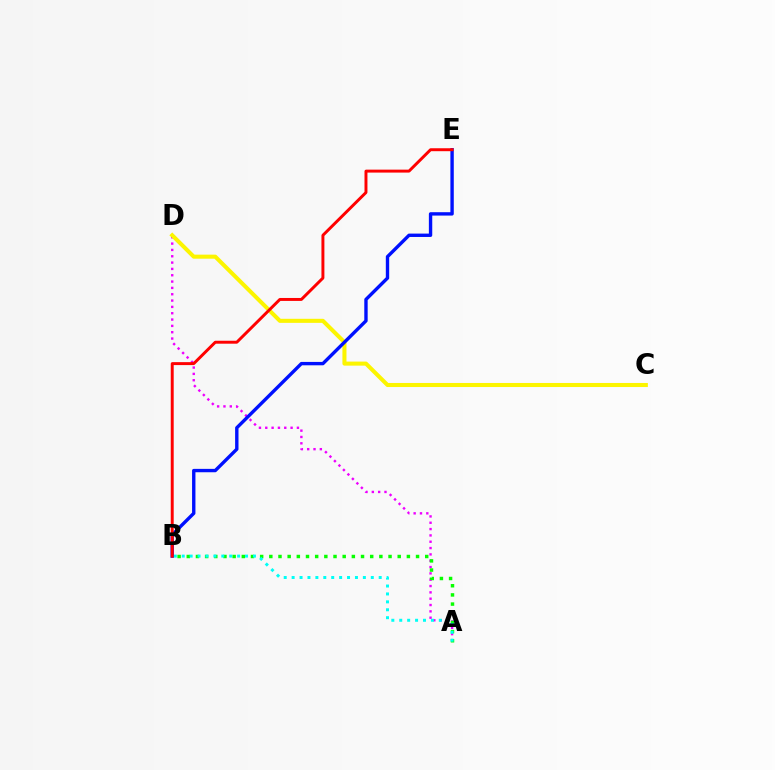{('A', 'D'): [{'color': '#ee00ff', 'line_style': 'dotted', 'thickness': 1.72}], ('A', 'B'): [{'color': '#08ff00', 'line_style': 'dotted', 'thickness': 2.49}, {'color': '#00fff6', 'line_style': 'dotted', 'thickness': 2.15}], ('C', 'D'): [{'color': '#fcf500', 'line_style': 'solid', 'thickness': 2.92}], ('B', 'E'): [{'color': '#0010ff', 'line_style': 'solid', 'thickness': 2.43}, {'color': '#ff0000', 'line_style': 'solid', 'thickness': 2.12}]}